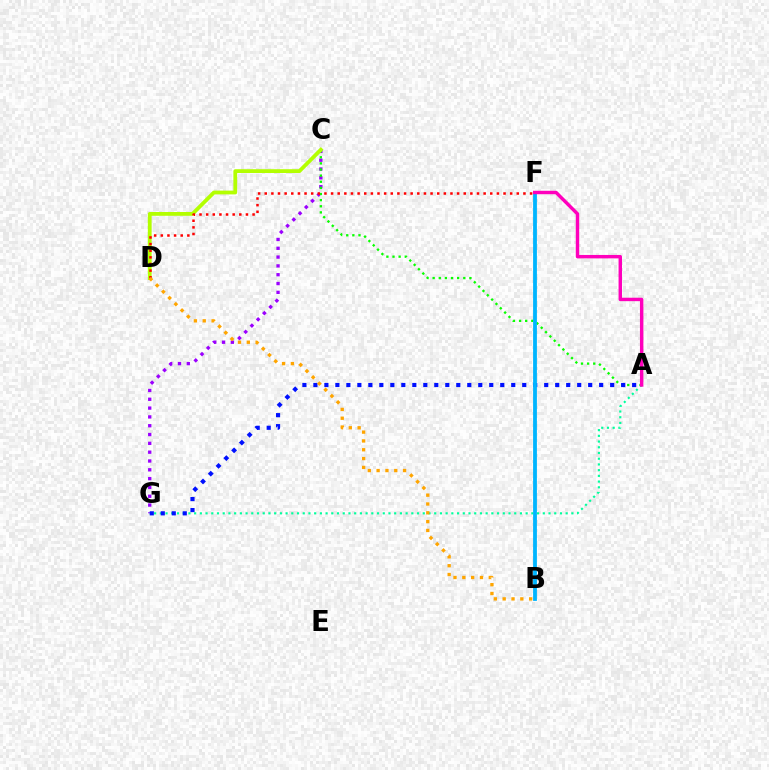{('C', 'G'): [{'color': '#9b00ff', 'line_style': 'dotted', 'thickness': 2.4}], ('A', 'C'): [{'color': '#08ff00', 'line_style': 'dotted', 'thickness': 1.66}], ('A', 'G'): [{'color': '#00ff9d', 'line_style': 'dotted', 'thickness': 1.55}, {'color': '#0010ff', 'line_style': 'dotted', 'thickness': 2.99}], ('C', 'D'): [{'color': '#b3ff00', 'line_style': 'solid', 'thickness': 2.73}], ('D', 'F'): [{'color': '#ff0000', 'line_style': 'dotted', 'thickness': 1.8}], ('B', 'D'): [{'color': '#ffa500', 'line_style': 'dotted', 'thickness': 2.4}], ('B', 'F'): [{'color': '#00b5ff', 'line_style': 'solid', 'thickness': 2.74}], ('A', 'F'): [{'color': '#ff00bd', 'line_style': 'solid', 'thickness': 2.47}]}